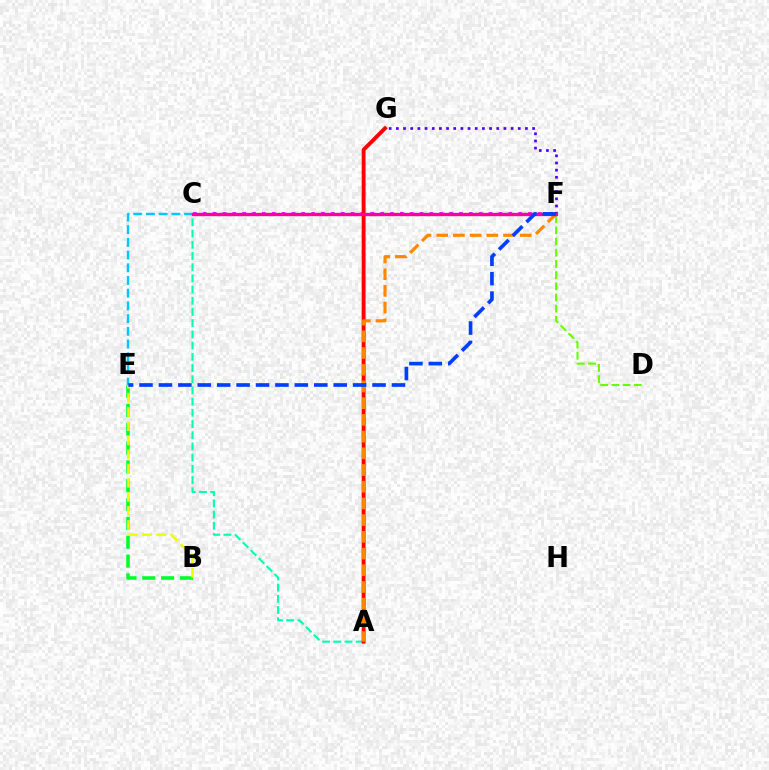{('A', 'C'): [{'color': '#00ffaf', 'line_style': 'dashed', 'thickness': 1.52}], ('D', 'F'): [{'color': '#66ff00', 'line_style': 'dashed', 'thickness': 1.52}], ('C', 'F'): [{'color': '#d600ff', 'line_style': 'dotted', 'thickness': 2.68}, {'color': '#ff00a0', 'line_style': 'solid', 'thickness': 2.41}], ('C', 'E'): [{'color': '#00c7ff', 'line_style': 'dashed', 'thickness': 1.73}], ('F', 'G'): [{'color': '#4f00ff', 'line_style': 'dotted', 'thickness': 1.95}], ('A', 'G'): [{'color': '#ff0000', 'line_style': 'solid', 'thickness': 2.79}], ('B', 'E'): [{'color': '#00ff27', 'line_style': 'dashed', 'thickness': 2.56}, {'color': '#eeff00', 'line_style': 'dashed', 'thickness': 1.92}], ('A', 'F'): [{'color': '#ff8800', 'line_style': 'dashed', 'thickness': 2.27}], ('E', 'F'): [{'color': '#003fff', 'line_style': 'dashed', 'thickness': 2.64}]}